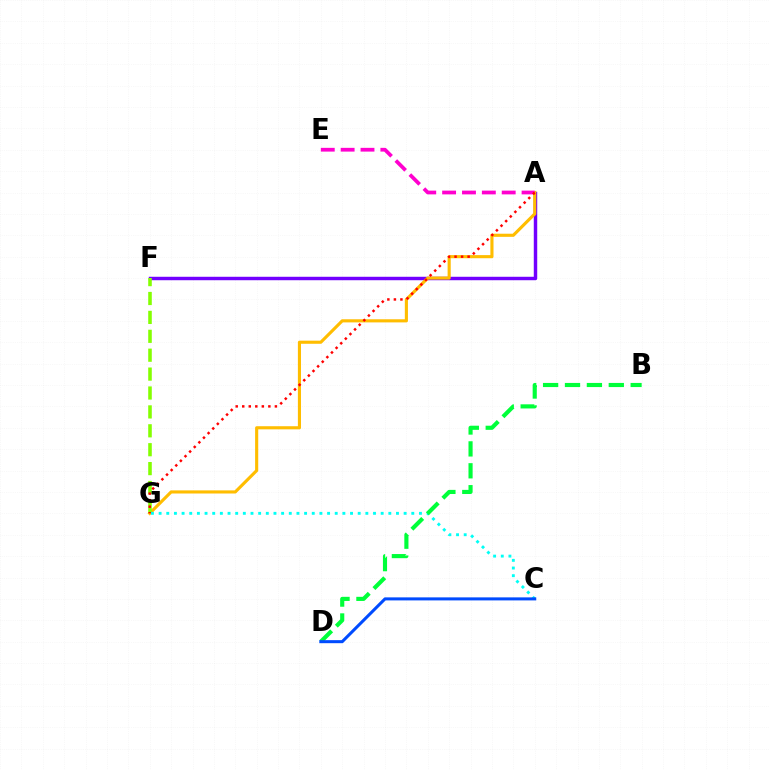{('A', 'F'): [{'color': '#7200ff', 'line_style': 'solid', 'thickness': 2.48}], ('A', 'G'): [{'color': '#ffbd00', 'line_style': 'solid', 'thickness': 2.25}, {'color': '#ff0000', 'line_style': 'dotted', 'thickness': 1.77}], ('F', 'G'): [{'color': '#84ff00', 'line_style': 'dashed', 'thickness': 2.57}], ('C', 'G'): [{'color': '#00fff6', 'line_style': 'dotted', 'thickness': 2.08}], ('B', 'D'): [{'color': '#00ff39', 'line_style': 'dashed', 'thickness': 2.98}], ('A', 'E'): [{'color': '#ff00cf', 'line_style': 'dashed', 'thickness': 2.7}], ('C', 'D'): [{'color': '#004bff', 'line_style': 'solid', 'thickness': 2.19}]}